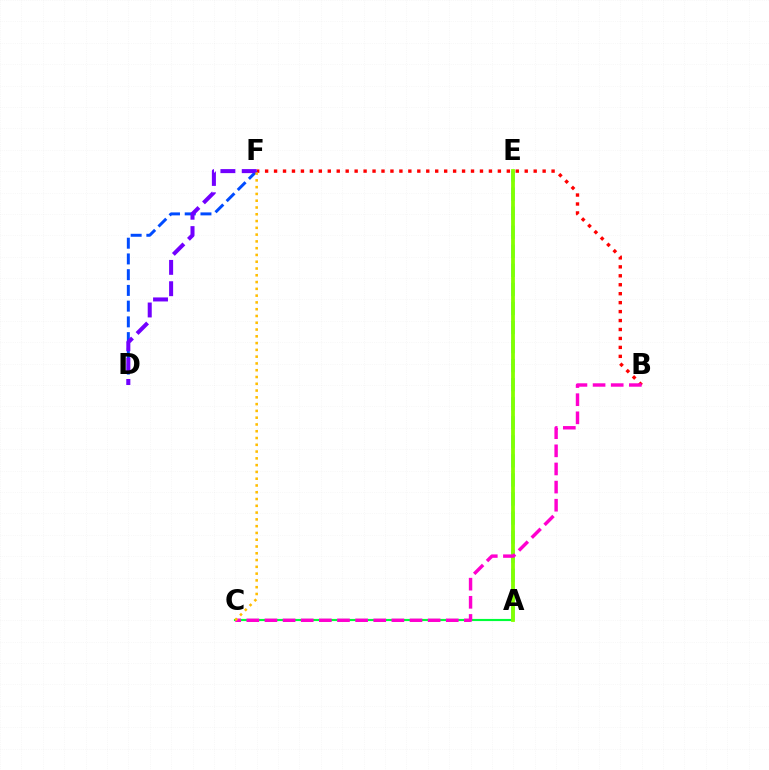{('A', 'E'): [{'color': '#00fff6', 'line_style': 'dashed', 'thickness': 2.59}, {'color': '#84ff00', 'line_style': 'solid', 'thickness': 2.73}], ('A', 'C'): [{'color': '#00ff39', 'line_style': 'solid', 'thickness': 1.55}], ('B', 'F'): [{'color': '#ff0000', 'line_style': 'dotted', 'thickness': 2.43}], ('B', 'C'): [{'color': '#ff00cf', 'line_style': 'dashed', 'thickness': 2.46}], ('D', 'F'): [{'color': '#004bff', 'line_style': 'dashed', 'thickness': 2.14}, {'color': '#7200ff', 'line_style': 'dashed', 'thickness': 2.9}], ('C', 'F'): [{'color': '#ffbd00', 'line_style': 'dotted', 'thickness': 1.84}]}